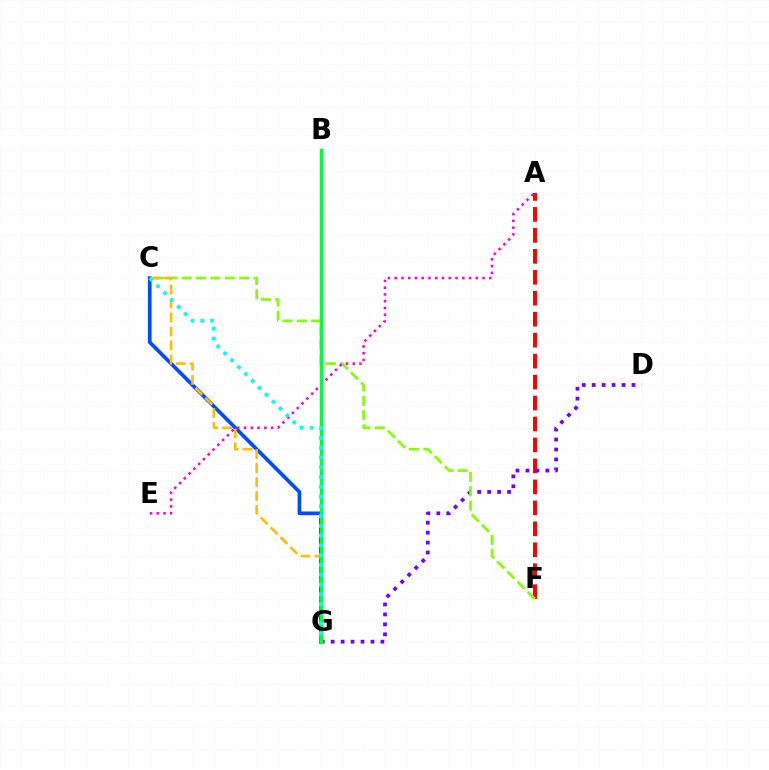{('A', 'F'): [{'color': '#ff0000', 'line_style': 'dashed', 'thickness': 2.85}], ('D', 'G'): [{'color': '#7200ff', 'line_style': 'dotted', 'thickness': 2.7}], ('C', 'F'): [{'color': '#84ff00', 'line_style': 'dashed', 'thickness': 1.95}], ('C', 'G'): [{'color': '#004bff', 'line_style': 'solid', 'thickness': 2.65}, {'color': '#ffbd00', 'line_style': 'dashed', 'thickness': 1.9}, {'color': '#00fff6', 'line_style': 'dotted', 'thickness': 2.65}], ('A', 'E'): [{'color': '#ff00cf', 'line_style': 'dotted', 'thickness': 1.84}], ('B', 'G'): [{'color': '#00ff39', 'line_style': 'solid', 'thickness': 2.5}]}